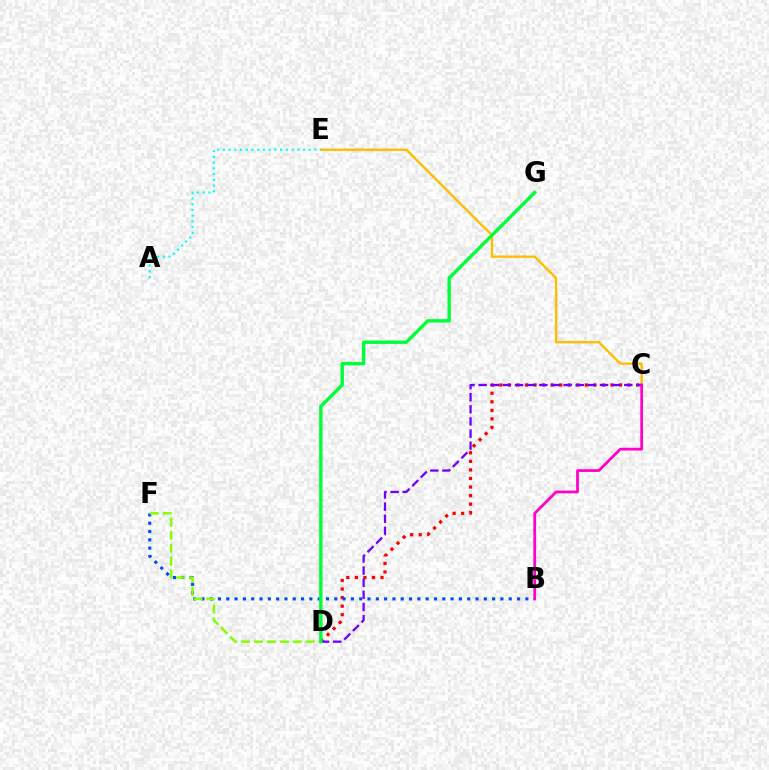{('C', 'E'): [{'color': '#ffbd00', 'line_style': 'solid', 'thickness': 1.7}], ('C', 'D'): [{'color': '#ff0000', 'line_style': 'dotted', 'thickness': 2.32}, {'color': '#7200ff', 'line_style': 'dashed', 'thickness': 1.65}], ('B', 'F'): [{'color': '#004bff', 'line_style': 'dotted', 'thickness': 2.26}], ('A', 'E'): [{'color': '#00fff6', 'line_style': 'dotted', 'thickness': 1.56}], ('D', 'F'): [{'color': '#84ff00', 'line_style': 'dashed', 'thickness': 1.76}], ('B', 'C'): [{'color': '#ff00cf', 'line_style': 'solid', 'thickness': 1.99}], ('D', 'G'): [{'color': '#00ff39', 'line_style': 'solid', 'thickness': 2.44}]}